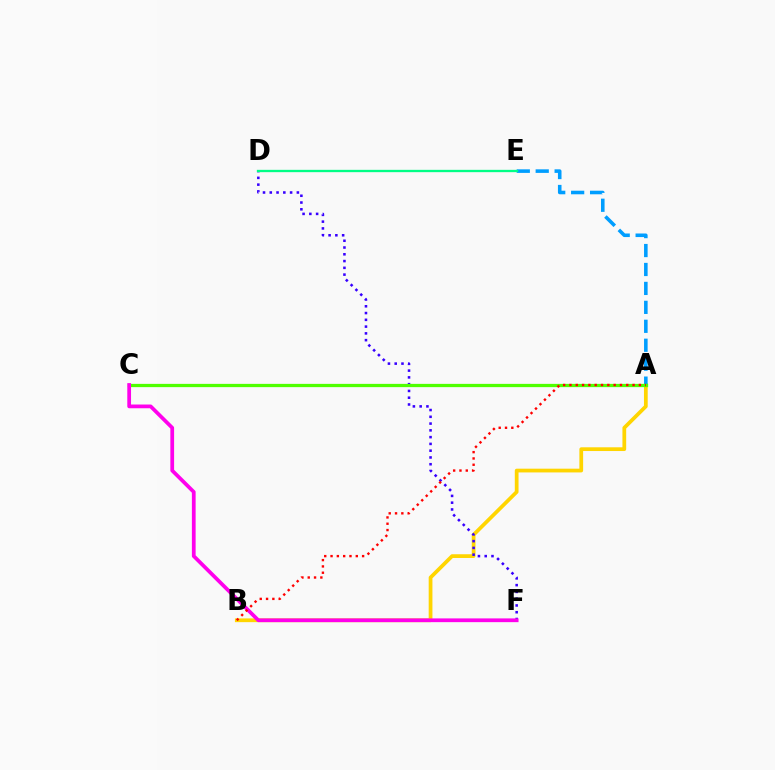{('A', 'B'): [{'color': '#ffd500', 'line_style': 'solid', 'thickness': 2.69}, {'color': '#ff0000', 'line_style': 'dotted', 'thickness': 1.72}], ('A', 'E'): [{'color': '#009eff', 'line_style': 'dashed', 'thickness': 2.57}], ('D', 'F'): [{'color': '#3700ff', 'line_style': 'dotted', 'thickness': 1.84}], ('D', 'E'): [{'color': '#00ff86', 'line_style': 'solid', 'thickness': 1.67}], ('A', 'C'): [{'color': '#4fff00', 'line_style': 'solid', 'thickness': 2.35}], ('C', 'F'): [{'color': '#ff00ed', 'line_style': 'solid', 'thickness': 2.69}]}